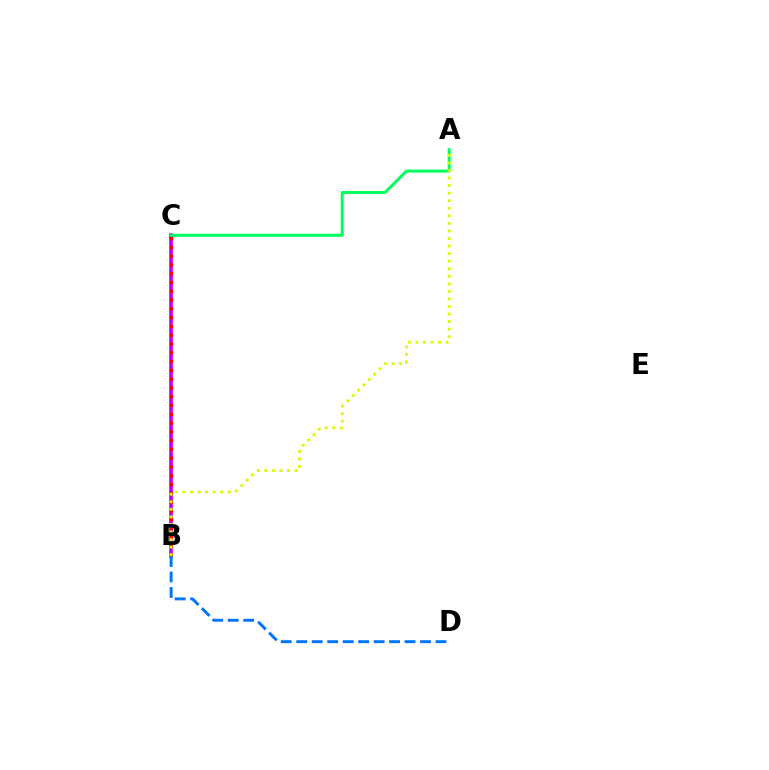{('B', 'C'): [{'color': '#b900ff', 'line_style': 'solid', 'thickness': 2.57}, {'color': '#ff0000', 'line_style': 'dotted', 'thickness': 2.39}], ('A', 'C'): [{'color': '#00ff5c', 'line_style': 'solid', 'thickness': 2.14}], ('A', 'B'): [{'color': '#d1ff00', 'line_style': 'dotted', 'thickness': 2.05}], ('B', 'D'): [{'color': '#0074ff', 'line_style': 'dashed', 'thickness': 2.1}]}